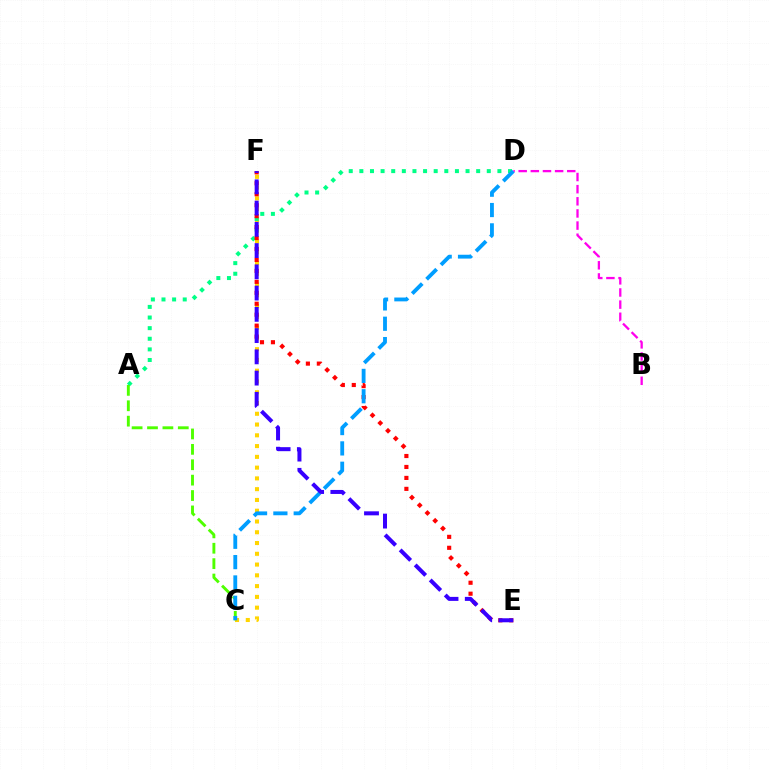{('C', 'F'): [{'color': '#ffd500', 'line_style': 'dotted', 'thickness': 2.93}], ('B', 'D'): [{'color': '#ff00ed', 'line_style': 'dashed', 'thickness': 1.65}], ('A', 'D'): [{'color': '#00ff86', 'line_style': 'dotted', 'thickness': 2.89}], ('A', 'C'): [{'color': '#4fff00', 'line_style': 'dashed', 'thickness': 2.09}], ('E', 'F'): [{'color': '#ff0000', 'line_style': 'dotted', 'thickness': 2.98}, {'color': '#3700ff', 'line_style': 'dashed', 'thickness': 2.89}], ('C', 'D'): [{'color': '#009eff', 'line_style': 'dashed', 'thickness': 2.76}]}